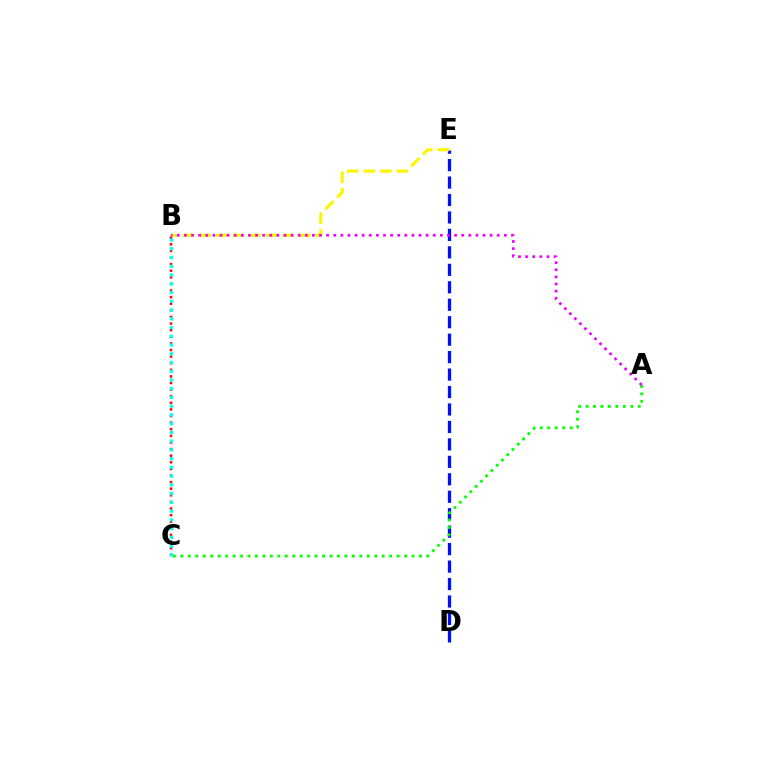{('B', 'C'): [{'color': '#ff0000', 'line_style': 'dotted', 'thickness': 1.79}, {'color': '#00fff6', 'line_style': 'dotted', 'thickness': 2.38}], ('D', 'E'): [{'color': '#0010ff', 'line_style': 'dashed', 'thickness': 2.37}], ('A', 'C'): [{'color': '#08ff00', 'line_style': 'dotted', 'thickness': 2.03}], ('B', 'E'): [{'color': '#fcf500', 'line_style': 'dashed', 'thickness': 2.25}], ('A', 'B'): [{'color': '#ee00ff', 'line_style': 'dotted', 'thickness': 1.93}]}